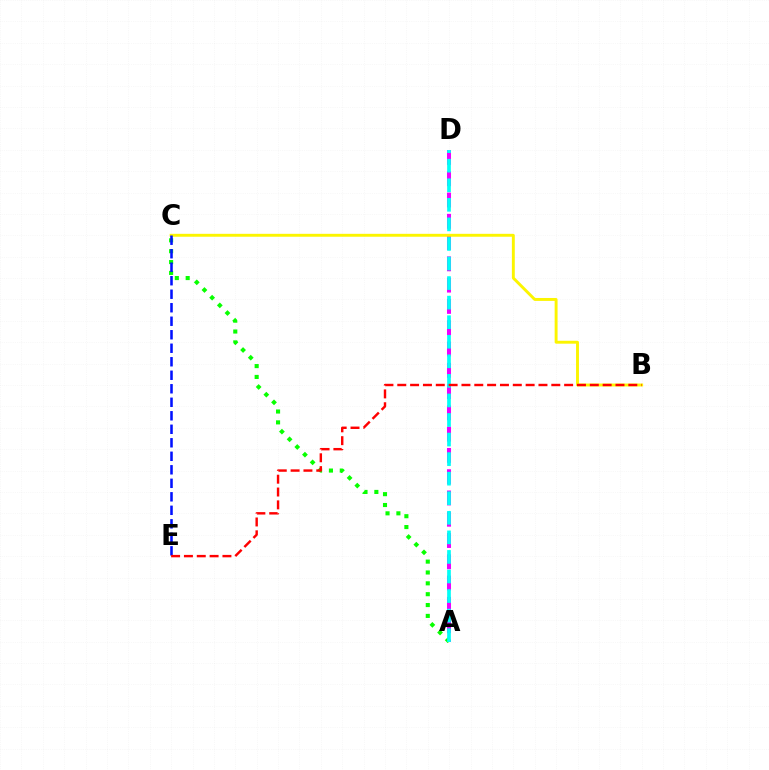{('A', 'D'): [{'color': '#ee00ff', 'line_style': 'dashed', 'thickness': 2.89}, {'color': '#00fff6', 'line_style': 'dashed', 'thickness': 2.66}], ('A', 'C'): [{'color': '#08ff00', 'line_style': 'dotted', 'thickness': 2.95}], ('B', 'C'): [{'color': '#fcf500', 'line_style': 'solid', 'thickness': 2.1}], ('C', 'E'): [{'color': '#0010ff', 'line_style': 'dashed', 'thickness': 1.83}], ('B', 'E'): [{'color': '#ff0000', 'line_style': 'dashed', 'thickness': 1.74}]}